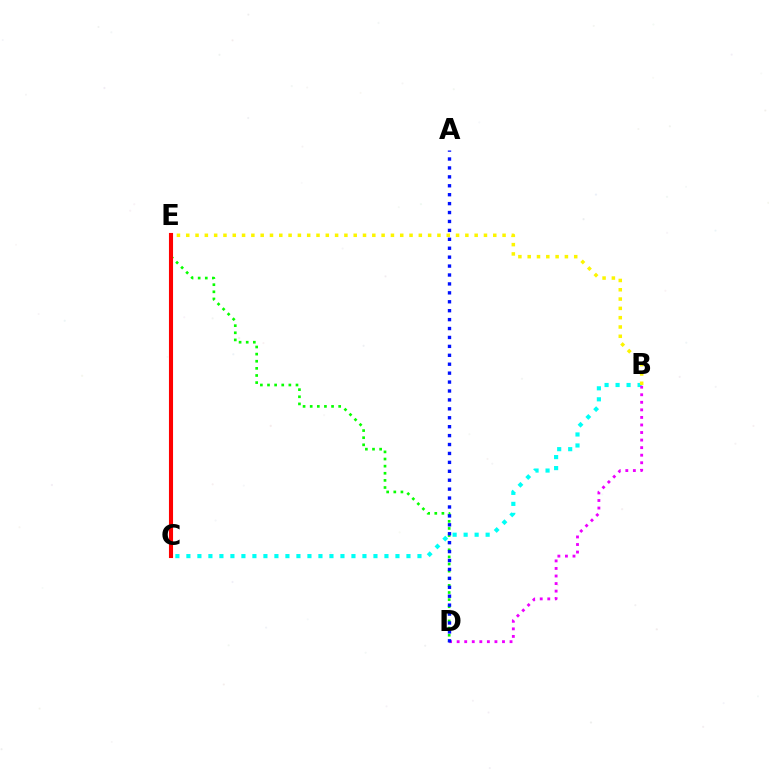{('B', 'C'): [{'color': '#00fff6', 'line_style': 'dotted', 'thickness': 2.99}], ('D', 'E'): [{'color': '#08ff00', 'line_style': 'dotted', 'thickness': 1.93}], ('B', 'D'): [{'color': '#ee00ff', 'line_style': 'dotted', 'thickness': 2.05}], ('A', 'D'): [{'color': '#0010ff', 'line_style': 'dotted', 'thickness': 2.42}], ('B', 'E'): [{'color': '#fcf500', 'line_style': 'dotted', 'thickness': 2.53}], ('C', 'E'): [{'color': '#ff0000', 'line_style': 'solid', 'thickness': 2.95}]}